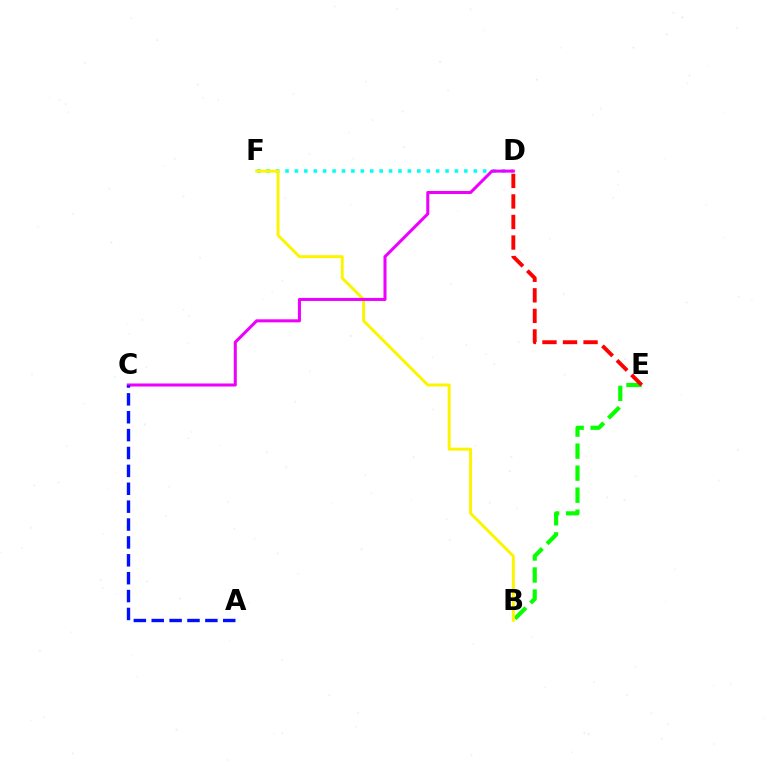{('D', 'F'): [{'color': '#00fff6', 'line_style': 'dotted', 'thickness': 2.56}], ('B', 'E'): [{'color': '#08ff00', 'line_style': 'dashed', 'thickness': 2.99}], ('B', 'F'): [{'color': '#fcf500', 'line_style': 'solid', 'thickness': 2.12}], ('C', 'D'): [{'color': '#ee00ff', 'line_style': 'solid', 'thickness': 2.19}], ('D', 'E'): [{'color': '#ff0000', 'line_style': 'dashed', 'thickness': 2.79}], ('A', 'C'): [{'color': '#0010ff', 'line_style': 'dashed', 'thickness': 2.43}]}